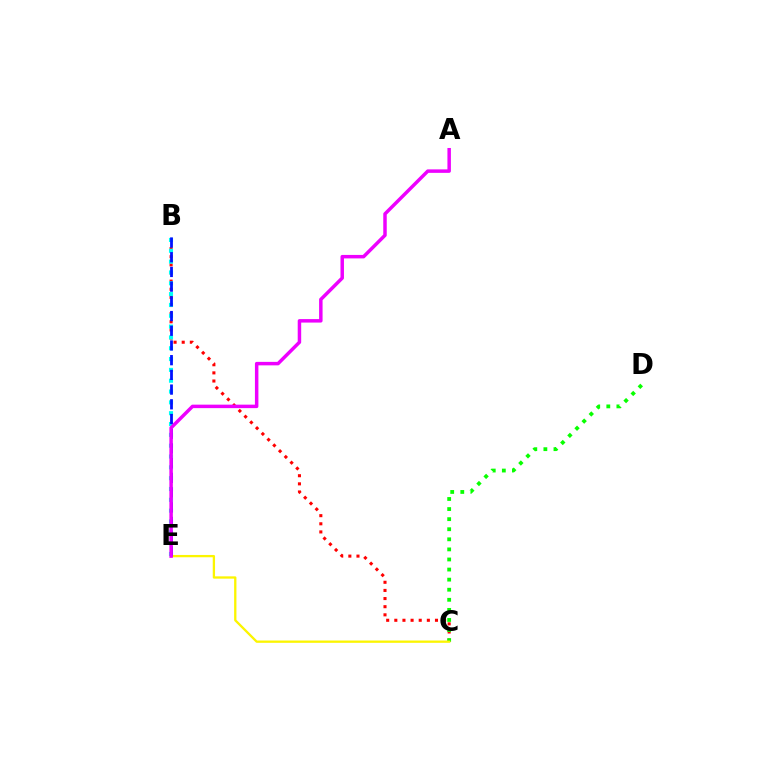{('B', 'C'): [{'color': '#ff0000', 'line_style': 'dotted', 'thickness': 2.21}], ('C', 'D'): [{'color': '#08ff00', 'line_style': 'dotted', 'thickness': 2.74}], ('B', 'E'): [{'color': '#00fff6', 'line_style': 'dotted', 'thickness': 2.94}, {'color': '#0010ff', 'line_style': 'dashed', 'thickness': 2.0}], ('C', 'E'): [{'color': '#fcf500', 'line_style': 'solid', 'thickness': 1.66}], ('A', 'E'): [{'color': '#ee00ff', 'line_style': 'solid', 'thickness': 2.5}]}